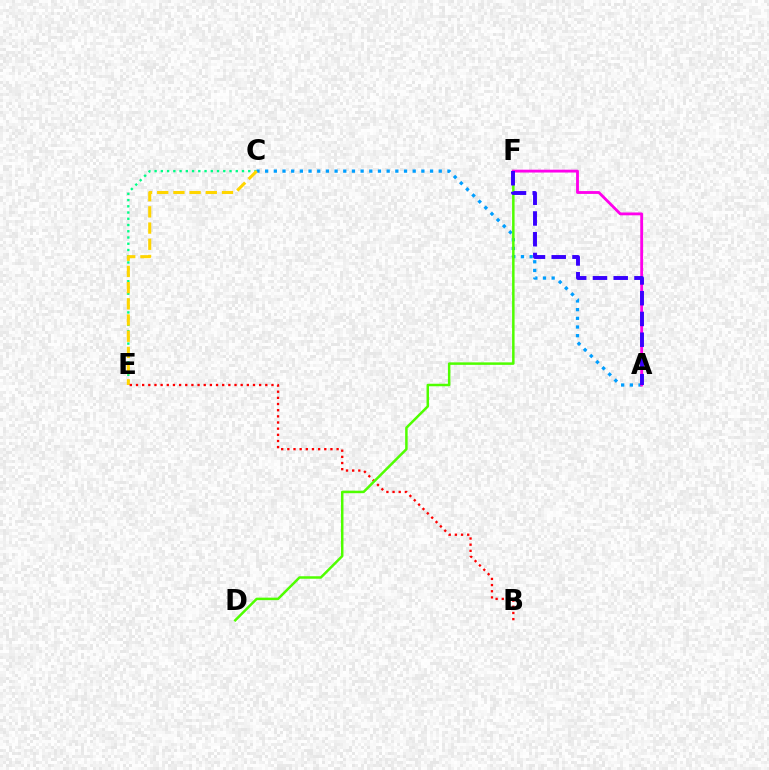{('C', 'E'): [{'color': '#00ff86', 'line_style': 'dotted', 'thickness': 1.7}, {'color': '#ffd500', 'line_style': 'dashed', 'thickness': 2.2}], ('A', 'C'): [{'color': '#009eff', 'line_style': 'dotted', 'thickness': 2.36}], ('B', 'E'): [{'color': '#ff0000', 'line_style': 'dotted', 'thickness': 1.67}], ('D', 'F'): [{'color': '#4fff00', 'line_style': 'solid', 'thickness': 1.8}], ('A', 'F'): [{'color': '#ff00ed', 'line_style': 'solid', 'thickness': 2.04}, {'color': '#3700ff', 'line_style': 'dashed', 'thickness': 2.82}]}